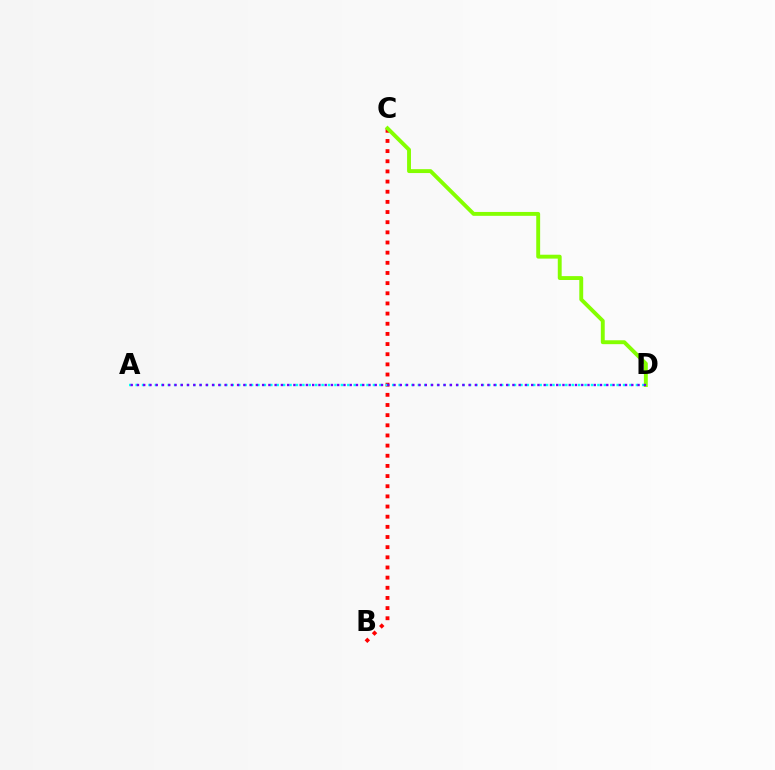{('B', 'C'): [{'color': '#ff0000', 'line_style': 'dotted', 'thickness': 2.76}], ('A', 'D'): [{'color': '#00fff6', 'line_style': 'dotted', 'thickness': 1.74}, {'color': '#7200ff', 'line_style': 'dotted', 'thickness': 1.7}], ('C', 'D'): [{'color': '#84ff00', 'line_style': 'solid', 'thickness': 2.8}]}